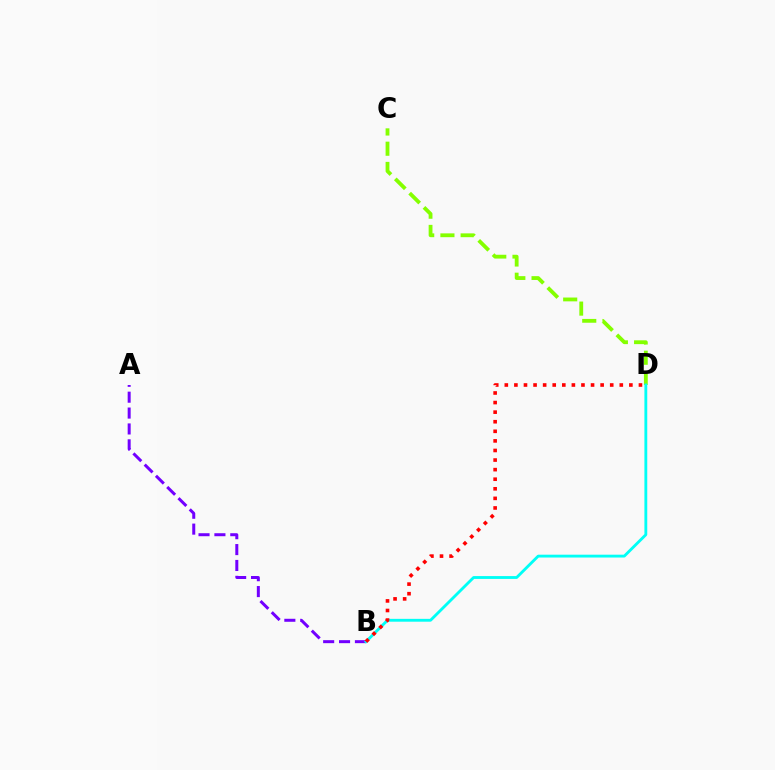{('C', 'D'): [{'color': '#84ff00', 'line_style': 'dashed', 'thickness': 2.75}], ('A', 'B'): [{'color': '#7200ff', 'line_style': 'dashed', 'thickness': 2.16}], ('B', 'D'): [{'color': '#00fff6', 'line_style': 'solid', 'thickness': 2.05}, {'color': '#ff0000', 'line_style': 'dotted', 'thickness': 2.6}]}